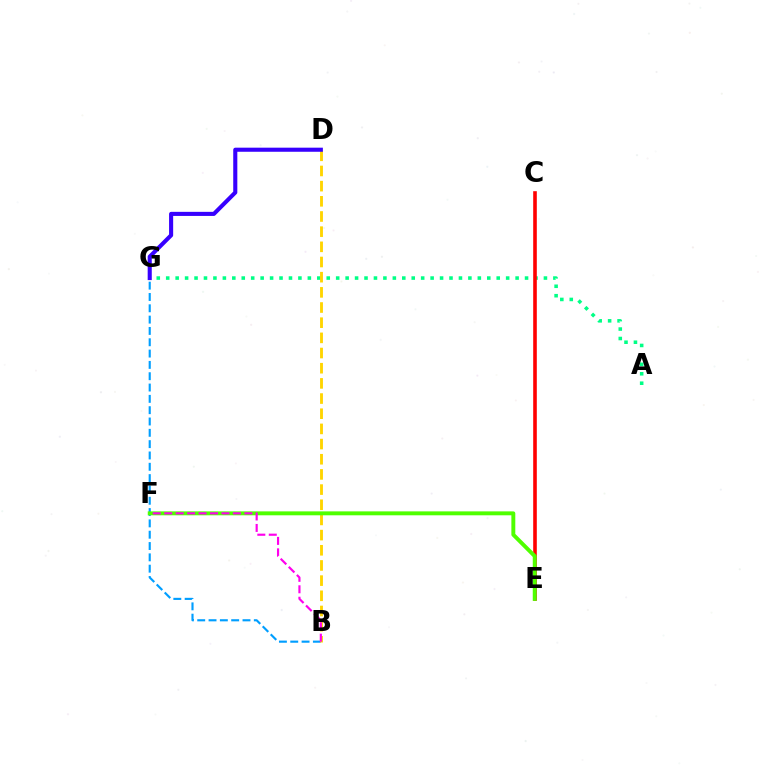{('A', 'G'): [{'color': '#00ff86', 'line_style': 'dotted', 'thickness': 2.57}], ('C', 'E'): [{'color': '#ff0000', 'line_style': 'solid', 'thickness': 2.6}], ('B', 'G'): [{'color': '#009eff', 'line_style': 'dashed', 'thickness': 1.54}], ('B', 'D'): [{'color': '#ffd500', 'line_style': 'dashed', 'thickness': 2.06}], ('E', 'F'): [{'color': '#4fff00', 'line_style': 'solid', 'thickness': 2.83}], ('B', 'F'): [{'color': '#ff00ed', 'line_style': 'dashed', 'thickness': 1.56}], ('D', 'G'): [{'color': '#3700ff', 'line_style': 'solid', 'thickness': 2.94}]}